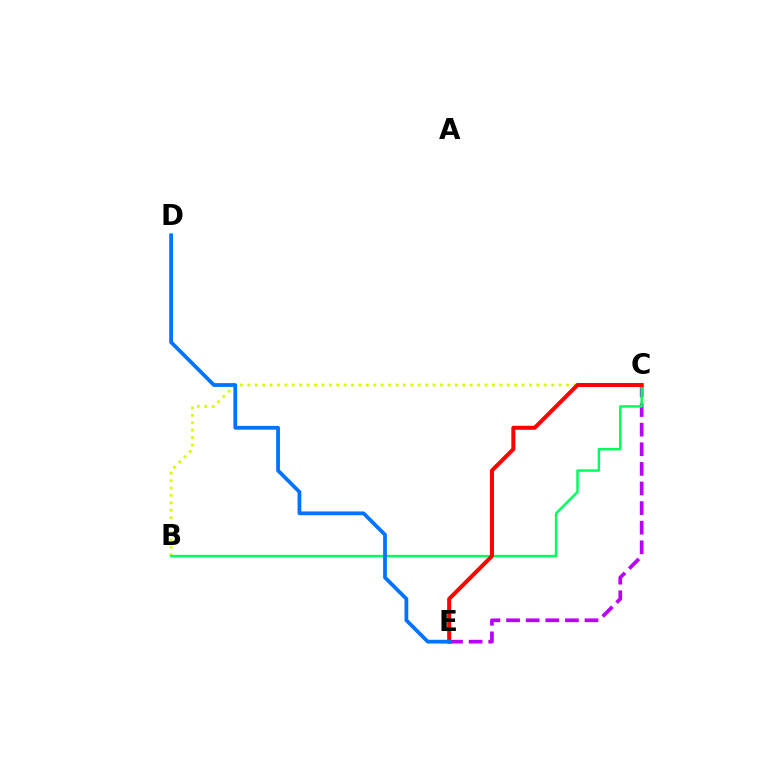{('B', 'C'): [{'color': '#d1ff00', 'line_style': 'dotted', 'thickness': 2.01}, {'color': '#00ff5c', 'line_style': 'solid', 'thickness': 1.77}], ('C', 'E'): [{'color': '#b900ff', 'line_style': 'dashed', 'thickness': 2.66}, {'color': '#ff0000', 'line_style': 'solid', 'thickness': 2.89}], ('D', 'E'): [{'color': '#0074ff', 'line_style': 'solid', 'thickness': 2.71}]}